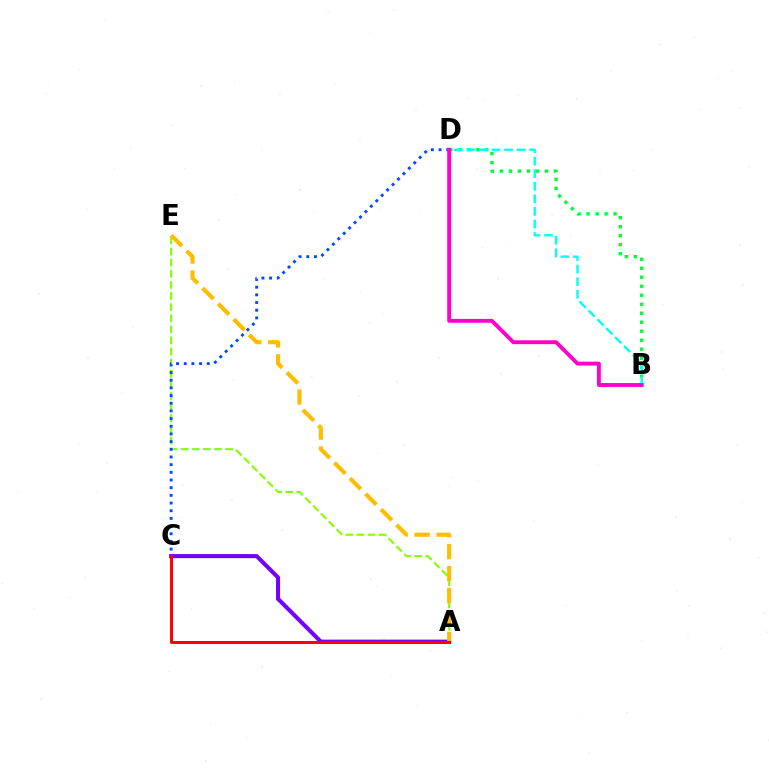{('A', 'E'): [{'color': '#84ff00', 'line_style': 'dashed', 'thickness': 1.51}, {'color': '#ffbd00', 'line_style': 'dashed', 'thickness': 2.99}], ('A', 'C'): [{'color': '#7200ff', 'line_style': 'solid', 'thickness': 2.93}, {'color': '#ff0000', 'line_style': 'solid', 'thickness': 2.14}], ('B', 'D'): [{'color': '#00ff39', 'line_style': 'dotted', 'thickness': 2.44}, {'color': '#00fff6', 'line_style': 'dashed', 'thickness': 1.71}, {'color': '#ff00cf', 'line_style': 'solid', 'thickness': 2.79}], ('C', 'D'): [{'color': '#004bff', 'line_style': 'dotted', 'thickness': 2.09}]}